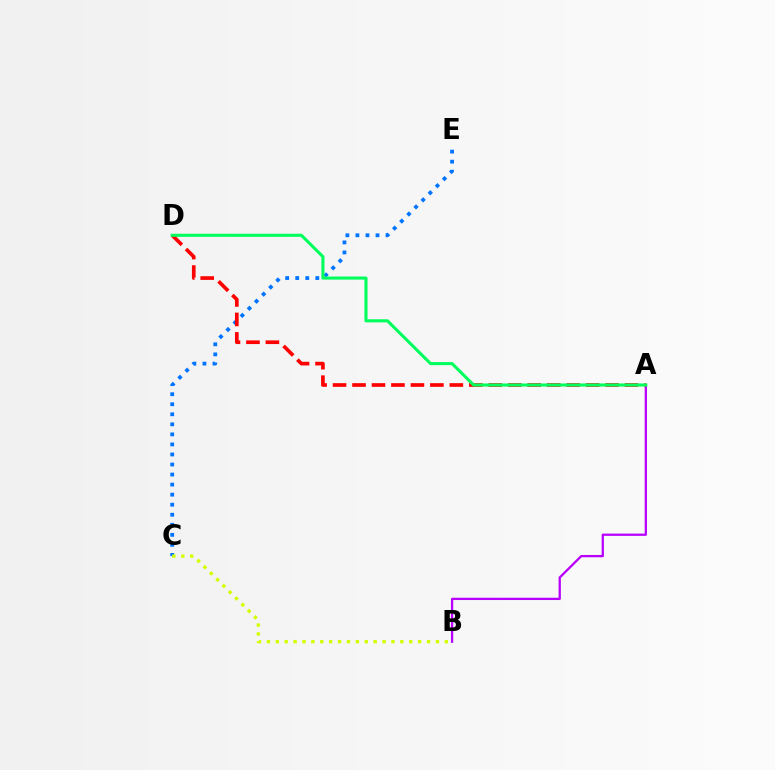{('C', 'E'): [{'color': '#0074ff', 'line_style': 'dotted', 'thickness': 2.73}], ('A', 'B'): [{'color': '#b900ff', 'line_style': 'solid', 'thickness': 1.64}], ('A', 'D'): [{'color': '#ff0000', 'line_style': 'dashed', 'thickness': 2.64}, {'color': '#00ff5c', 'line_style': 'solid', 'thickness': 2.22}], ('B', 'C'): [{'color': '#d1ff00', 'line_style': 'dotted', 'thickness': 2.42}]}